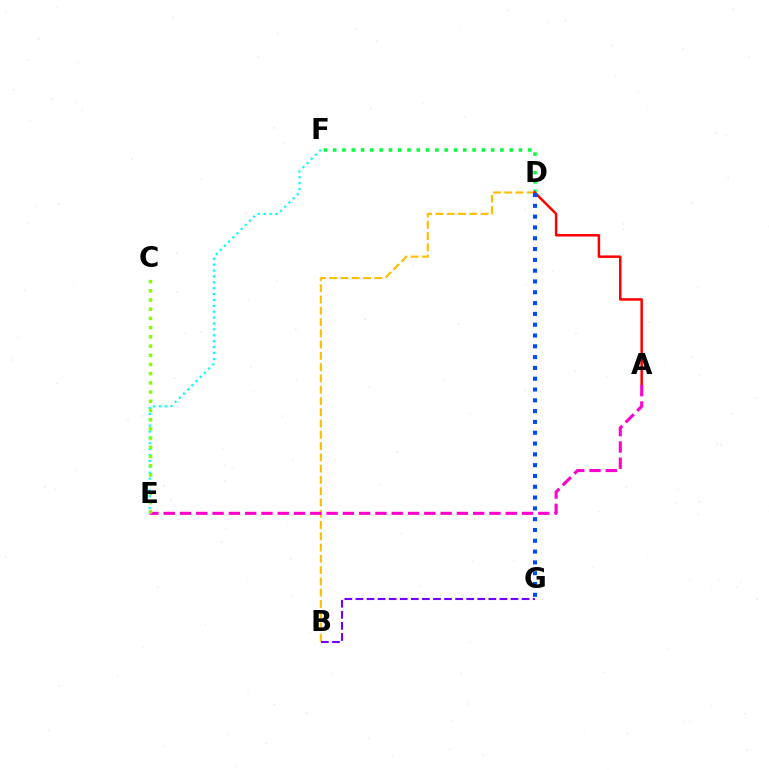{('B', 'D'): [{'color': '#ffbd00', 'line_style': 'dashed', 'thickness': 1.53}], ('D', 'F'): [{'color': '#00ff39', 'line_style': 'dotted', 'thickness': 2.52}], ('E', 'F'): [{'color': '#00fff6', 'line_style': 'dotted', 'thickness': 1.6}], ('A', 'D'): [{'color': '#ff0000', 'line_style': 'solid', 'thickness': 1.8}], ('A', 'E'): [{'color': '#ff00cf', 'line_style': 'dashed', 'thickness': 2.21}], ('C', 'E'): [{'color': '#84ff00', 'line_style': 'dotted', 'thickness': 2.5}], ('D', 'G'): [{'color': '#004bff', 'line_style': 'dotted', 'thickness': 2.94}], ('B', 'G'): [{'color': '#7200ff', 'line_style': 'dashed', 'thickness': 1.5}]}